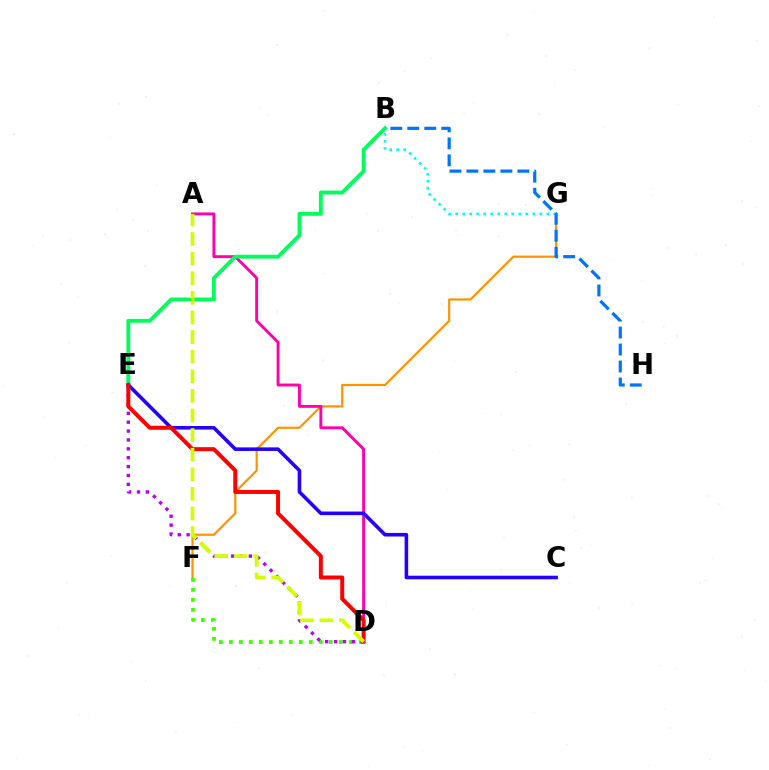{('F', 'G'): [{'color': '#ff9400', 'line_style': 'solid', 'thickness': 1.59}], ('D', 'F'): [{'color': '#3dff00', 'line_style': 'dotted', 'thickness': 2.72}], ('A', 'D'): [{'color': '#ff00ac', 'line_style': 'solid', 'thickness': 2.08}, {'color': '#d1ff00', 'line_style': 'dashed', 'thickness': 2.66}], ('D', 'E'): [{'color': '#b900ff', 'line_style': 'dotted', 'thickness': 2.41}, {'color': '#ff0000', 'line_style': 'solid', 'thickness': 2.88}], ('B', 'E'): [{'color': '#00ff5c', 'line_style': 'solid', 'thickness': 2.77}], ('C', 'E'): [{'color': '#2500ff', 'line_style': 'solid', 'thickness': 2.59}], ('B', 'G'): [{'color': '#00fff6', 'line_style': 'dotted', 'thickness': 1.9}], ('B', 'H'): [{'color': '#0074ff', 'line_style': 'dashed', 'thickness': 2.31}]}